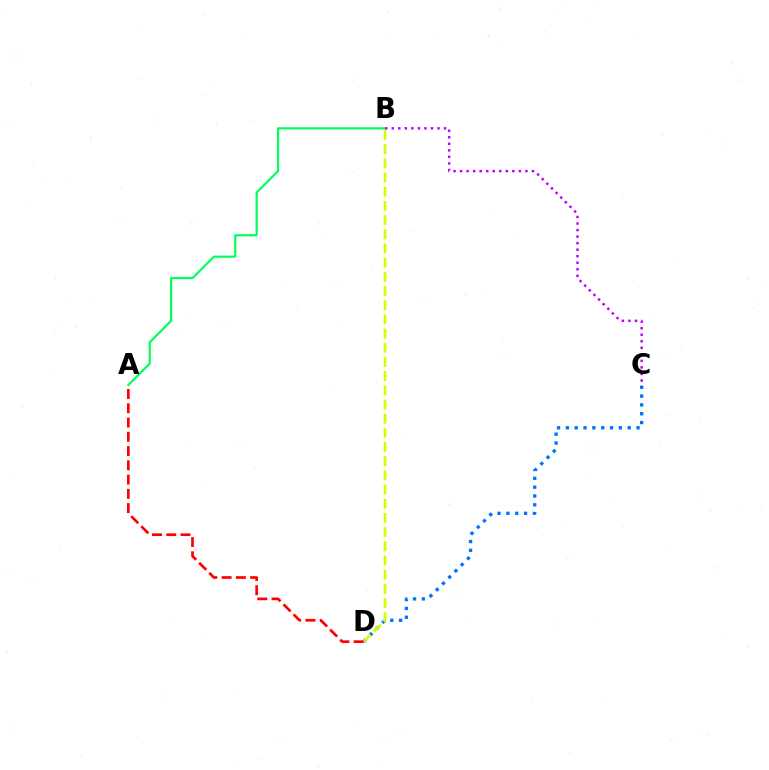{('A', 'B'): [{'color': '#00ff5c', 'line_style': 'solid', 'thickness': 1.57}], ('C', 'D'): [{'color': '#0074ff', 'line_style': 'dotted', 'thickness': 2.4}], ('B', 'C'): [{'color': '#b900ff', 'line_style': 'dotted', 'thickness': 1.78}], ('B', 'D'): [{'color': '#d1ff00', 'line_style': 'dashed', 'thickness': 1.93}], ('A', 'D'): [{'color': '#ff0000', 'line_style': 'dashed', 'thickness': 1.94}]}